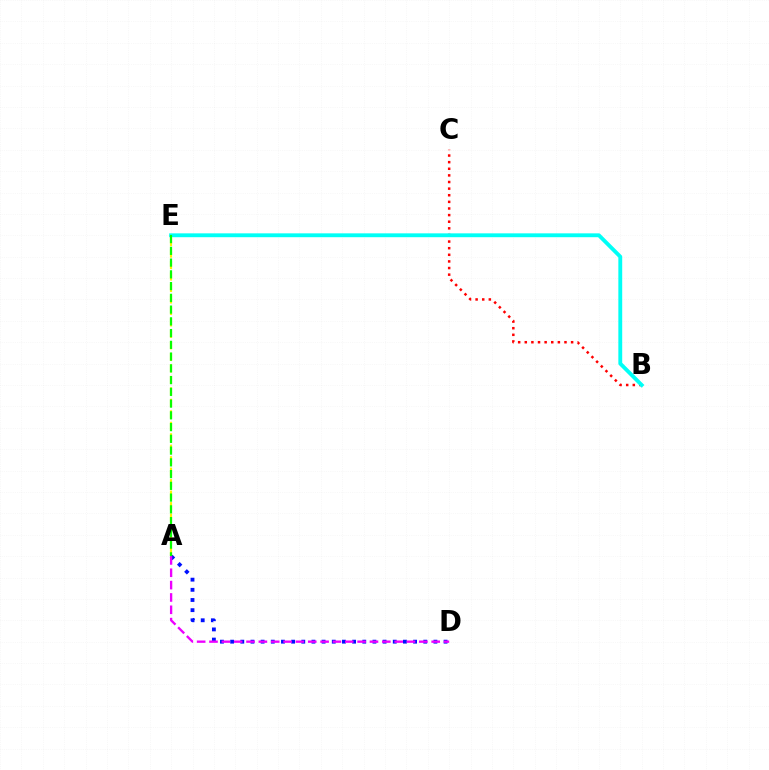{('A', 'D'): [{'color': '#0010ff', 'line_style': 'dotted', 'thickness': 2.76}, {'color': '#ee00ff', 'line_style': 'dashed', 'thickness': 1.68}], ('A', 'E'): [{'color': '#fcf500', 'line_style': 'dashed', 'thickness': 1.56}, {'color': '#08ff00', 'line_style': 'dashed', 'thickness': 1.6}], ('B', 'C'): [{'color': '#ff0000', 'line_style': 'dotted', 'thickness': 1.8}], ('B', 'E'): [{'color': '#00fff6', 'line_style': 'solid', 'thickness': 2.78}]}